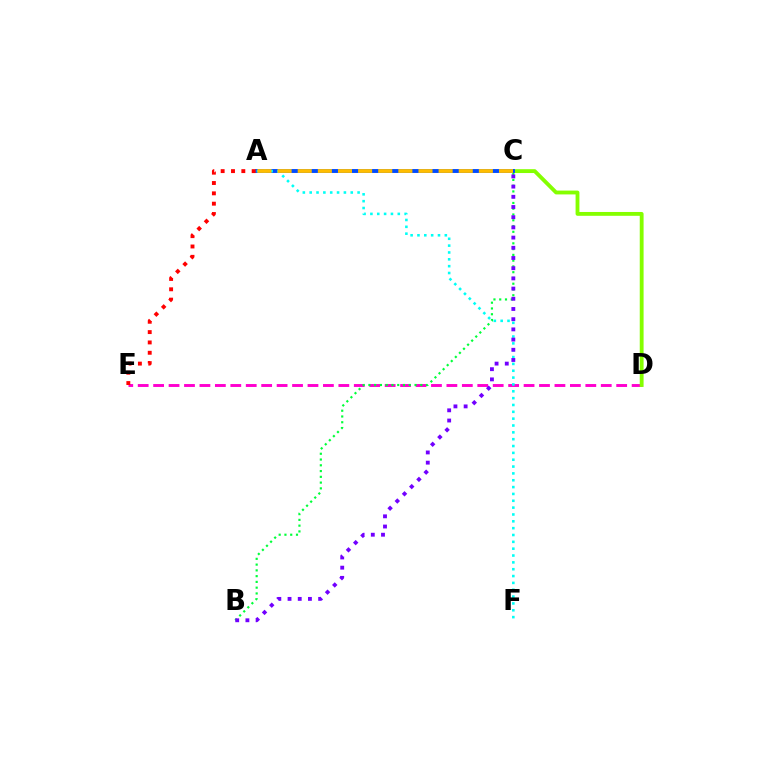{('D', 'E'): [{'color': '#ff00cf', 'line_style': 'dashed', 'thickness': 2.1}], ('C', 'D'): [{'color': '#84ff00', 'line_style': 'solid', 'thickness': 2.76}], ('A', 'C'): [{'color': '#004bff', 'line_style': 'solid', 'thickness': 2.8}, {'color': '#ffbd00', 'line_style': 'dashed', 'thickness': 2.73}], ('A', 'F'): [{'color': '#00fff6', 'line_style': 'dotted', 'thickness': 1.86}], ('A', 'E'): [{'color': '#ff0000', 'line_style': 'dotted', 'thickness': 2.81}], ('B', 'C'): [{'color': '#00ff39', 'line_style': 'dotted', 'thickness': 1.57}, {'color': '#7200ff', 'line_style': 'dotted', 'thickness': 2.77}]}